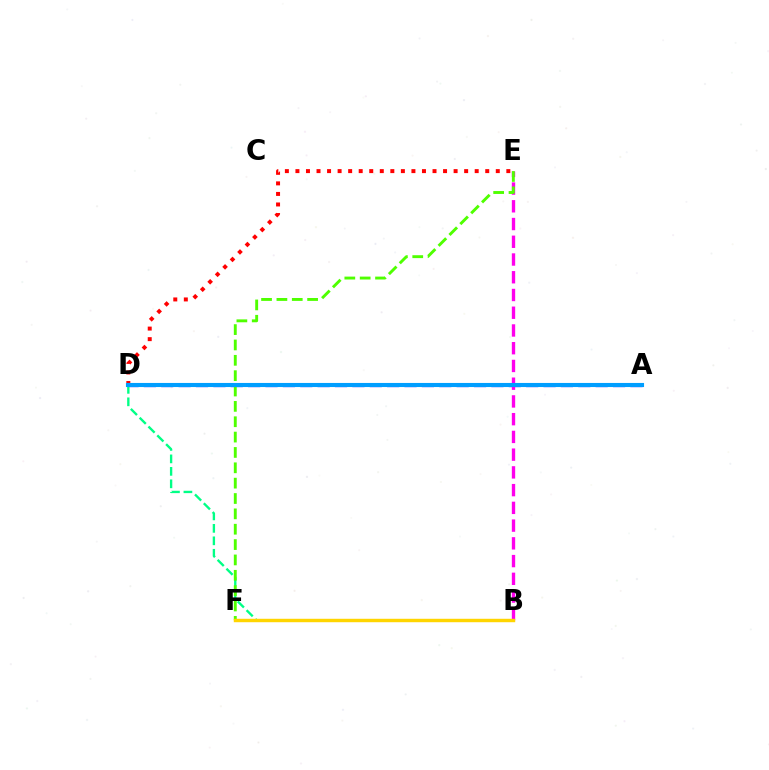{('A', 'D'): [{'color': '#3700ff', 'line_style': 'dashed', 'thickness': 2.36}, {'color': '#009eff', 'line_style': 'solid', 'thickness': 2.96}], ('B', 'E'): [{'color': '#ff00ed', 'line_style': 'dashed', 'thickness': 2.41}], ('D', 'E'): [{'color': '#ff0000', 'line_style': 'dotted', 'thickness': 2.87}], ('B', 'D'): [{'color': '#00ff86', 'line_style': 'dashed', 'thickness': 1.69}], ('E', 'F'): [{'color': '#4fff00', 'line_style': 'dashed', 'thickness': 2.09}], ('B', 'F'): [{'color': '#ffd500', 'line_style': 'solid', 'thickness': 2.47}]}